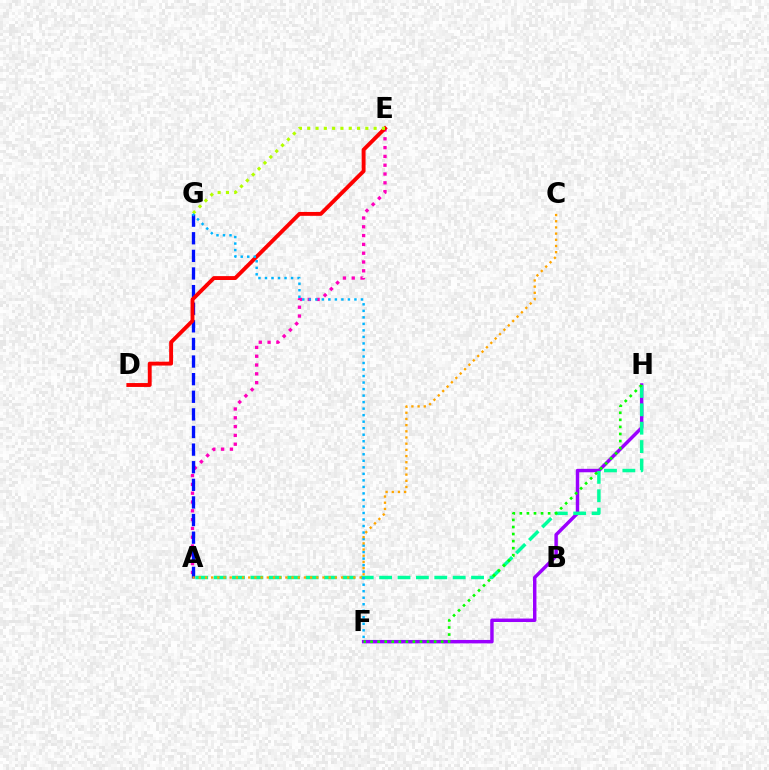{('A', 'E'): [{'color': '#ff00bd', 'line_style': 'dotted', 'thickness': 2.39}], ('F', 'H'): [{'color': '#9b00ff', 'line_style': 'solid', 'thickness': 2.48}, {'color': '#08ff00', 'line_style': 'dotted', 'thickness': 1.92}], ('A', 'G'): [{'color': '#0010ff', 'line_style': 'dashed', 'thickness': 2.39}], ('D', 'E'): [{'color': '#ff0000', 'line_style': 'solid', 'thickness': 2.8}], ('E', 'G'): [{'color': '#b3ff00', 'line_style': 'dotted', 'thickness': 2.25}], ('A', 'H'): [{'color': '#00ff9d', 'line_style': 'dashed', 'thickness': 2.5}], ('F', 'G'): [{'color': '#00b5ff', 'line_style': 'dotted', 'thickness': 1.77}], ('A', 'C'): [{'color': '#ffa500', 'line_style': 'dotted', 'thickness': 1.68}]}